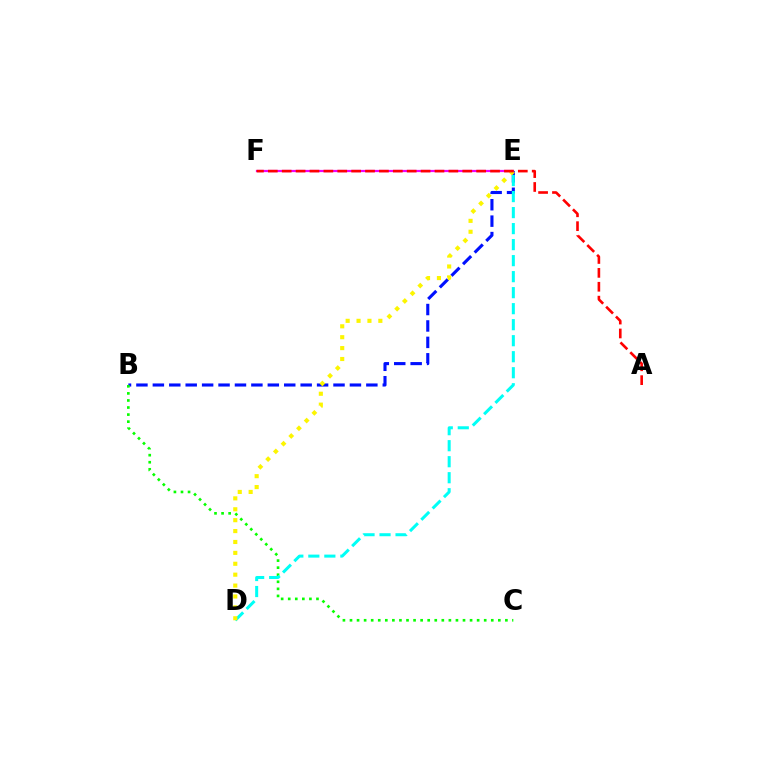{('E', 'F'): [{'color': '#ee00ff', 'line_style': 'solid', 'thickness': 1.6}], ('B', 'E'): [{'color': '#0010ff', 'line_style': 'dashed', 'thickness': 2.23}], ('B', 'C'): [{'color': '#08ff00', 'line_style': 'dotted', 'thickness': 1.92}], ('D', 'E'): [{'color': '#00fff6', 'line_style': 'dashed', 'thickness': 2.18}, {'color': '#fcf500', 'line_style': 'dotted', 'thickness': 2.96}], ('A', 'F'): [{'color': '#ff0000', 'line_style': 'dashed', 'thickness': 1.89}]}